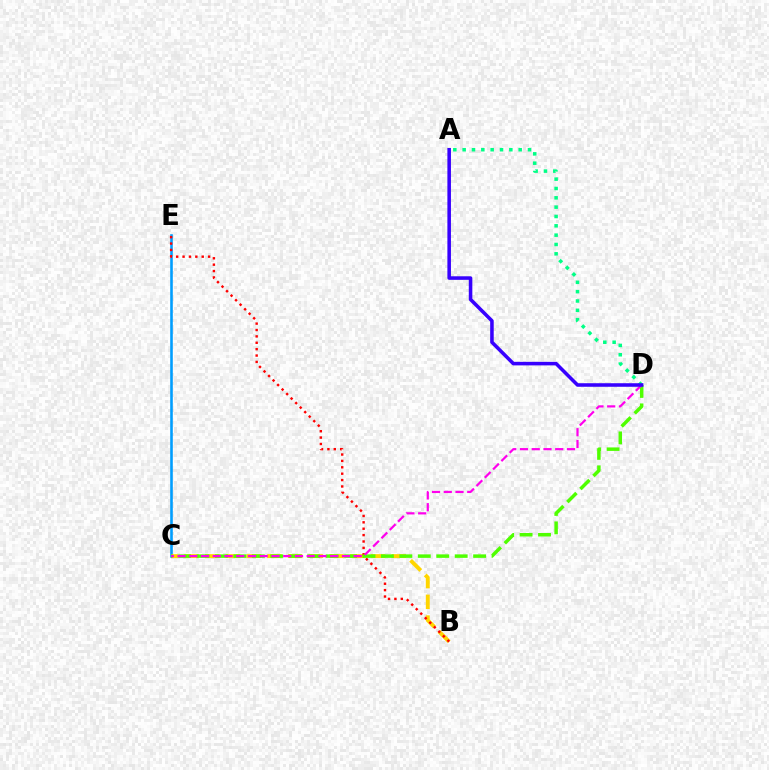{('C', 'E'): [{'color': '#009eff', 'line_style': 'solid', 'thickness': 1.87}], ('B', 'C'): [{'color': '#ffd500', 'line_style': 'dashed', 'thickness': 2.82}], ('B', 'E'): [{'color': '#ff0000', 'line_style': 'dotted', 'thickness': 1.74}], ('C', 'D'): [{'color': '#4fff00', 'line_style': 'dashed', 'thickness': 2.51}, {'color': '#ff00ed', 'line_style': 'dashed', 'thickness': 1.6}], ('A', 'D'): [{'color': '#00ff86', 'line_style': 'dotted', 'thickness': 2.54}, {'color': '#3700ff', 'line_style': 'solid', 'thickness': 2.56}]}